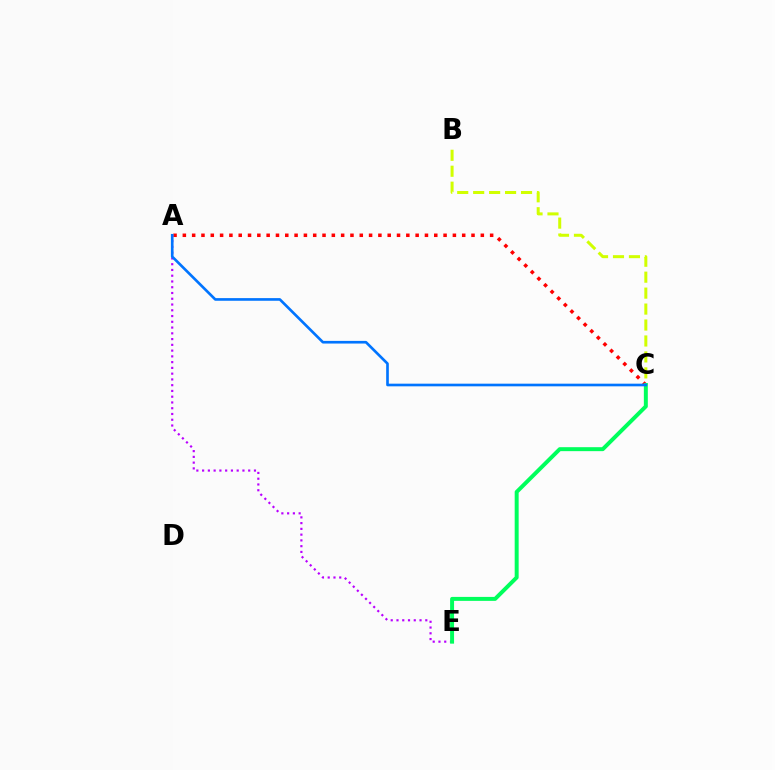{('A', 'C'): [{'color': '#ff0000', 'line_style': 'dotted', 'thickness': 2.53}, {'color': '#0074ff', 'line_style': 'solid', 'thickness': 1.91}], ('A', 'E'): [{'color': '#b900ff', 'line_style': 'dotted', 'thickness': 1.57}], ('B', 'C'): [{'color': '#d1ff00', 'line_style': 'dashed', 'thickness': 2.17}], ('C', 'E'): [{'color': '#00ff5c', 'line_style': 'solid', 'thickness': 2.86}]}